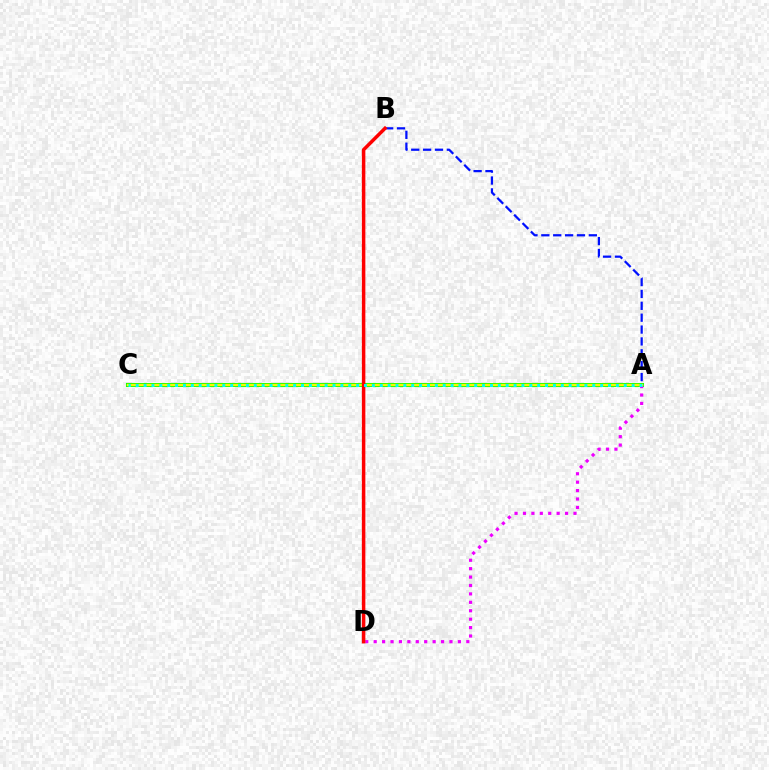{('A', 'C'): [{'color': '#08ff00', 'line_style': 'solid', 'thickness': 2.93}, {'color': '#fcf500', 'line_style': 'solid', 'thickness': 1.74}, {'color': '#00fff6', 'line_style': 'dotted', 'thickness': 2.14}], ('A', 'B'): [{'color': '#0010ff', 'line_style': 'dashed', 'thickness': 1.61}], ('A', 'D'): [{'color': '#ee00ff', 'line_style': 'dotted', 'thickness': 2.29}], ('B', 'D'): [{'color': '#ff0000', 'line_style': 'solid', 'thickness': 2.51}]}